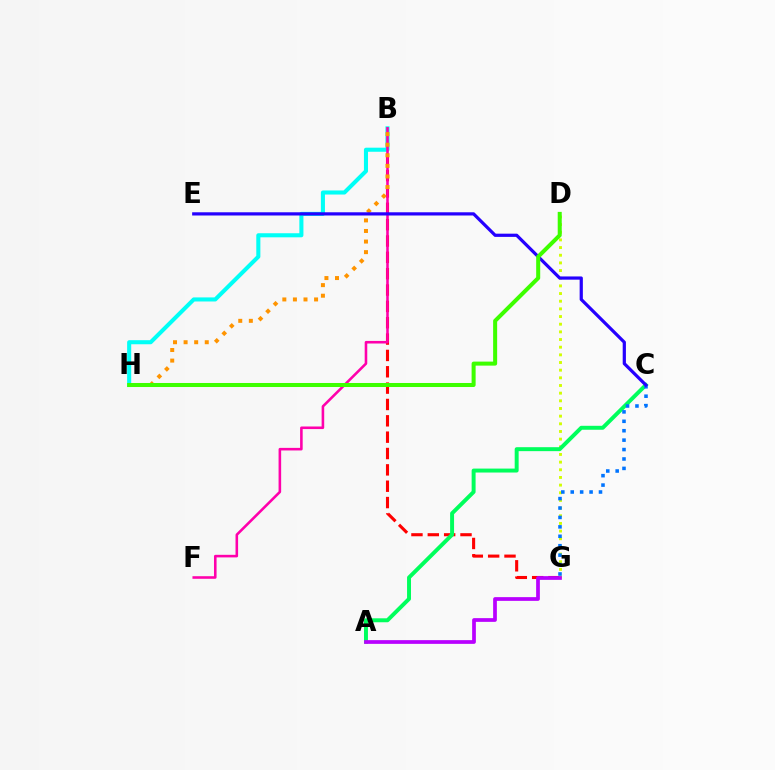{('B', 'G'): [{'color': '#ff0000', 'line_style': 'dashed', 'thickness': 2.22}], ('B', 'H'): [{'color': '#00fff6', 'line_style': 'solid', 'thickness': 2.93}, {'color': '#ff9400', 'line_style': 'dotted', 'thickness': 2.87}], ('B', 'F'): [{'color': '#ff00ac', 'line_style': 'solid', 'thickness': 1.86}], ('D', 'G'): [{'color': '#d1ff00', 'line_style': 'dotted', 'thickness': 2.08}], ('A', 'C'): [{'color': '#00ff5c', 'line_style': 'solid', 'thickness': 2.84}], ('A', 'G'): [{'color': '#b900ff', 'line_style': 'solid', 'thickness': 2.68}], ('C', 'G'): [{'color': '#0074ff', 'line_style': 'dotted', 'thickness': 2.56}], ('C', 'E'): [{'color': '#2500ff', 'line_style': 'solid', 'thickness': 2.31}], ('D', 'H'): [{'color': '#3dff00', 'line_style': 'solid', 'thickness': 2.9}]}